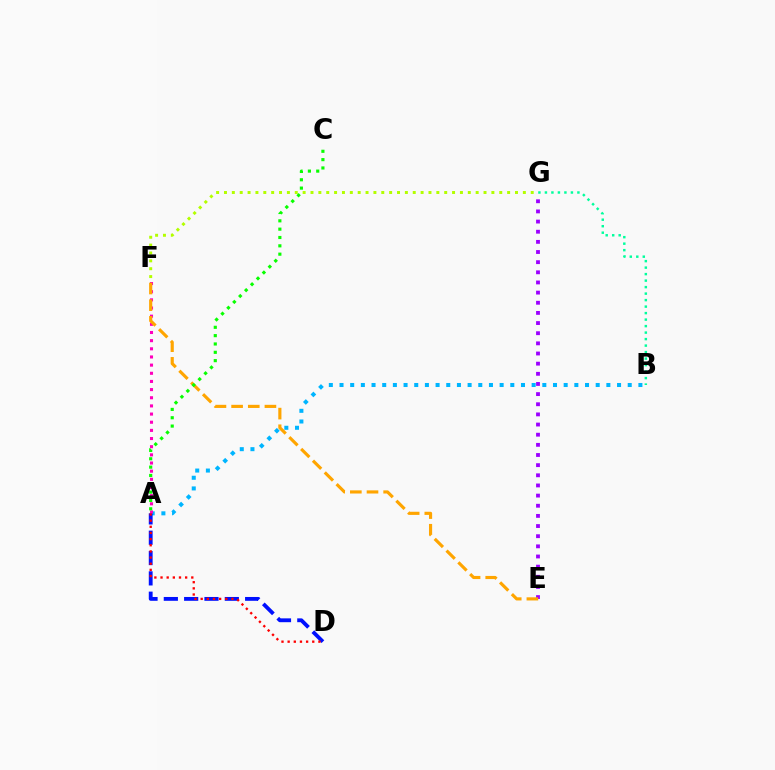{('A', 'B'): [{'color': '#00b5ff', 'line_style': 'dotted', 'thickness': 2.9}], ('A', 'D'): [{'color': '#0010ff', 'line_style': 'dashed', 'thickness': 2.76}, {'color': '#ff0000', 'line_style': 'dotted', 'thickness': 1.67}], ('F', 'G'): [{'color': '#b3ff00', 'line_style': 'dotted', 'thickness': 2.14}], ('E', 'G'): [{'color': '#9b00ff', 'line_style': 'dotted', 'thickness': 2.76}], ('B', 'G'): [{'color': '#00ff9d', 'line_style': 'dotted', 'thickness': 1.77}], ('A', 'F'): [{'color': '#ff00bd', 'line_style': 'dotted', 'thickness': 2.22}], ('E', 'F'): [{'color': '#ffa500', 'line_style': 'dashed', 'thickness': 2.26}], ('A', 'C'): [{'color': '#08ff00', 'line_style': 'dotted', 'thickness': 2.26}]}